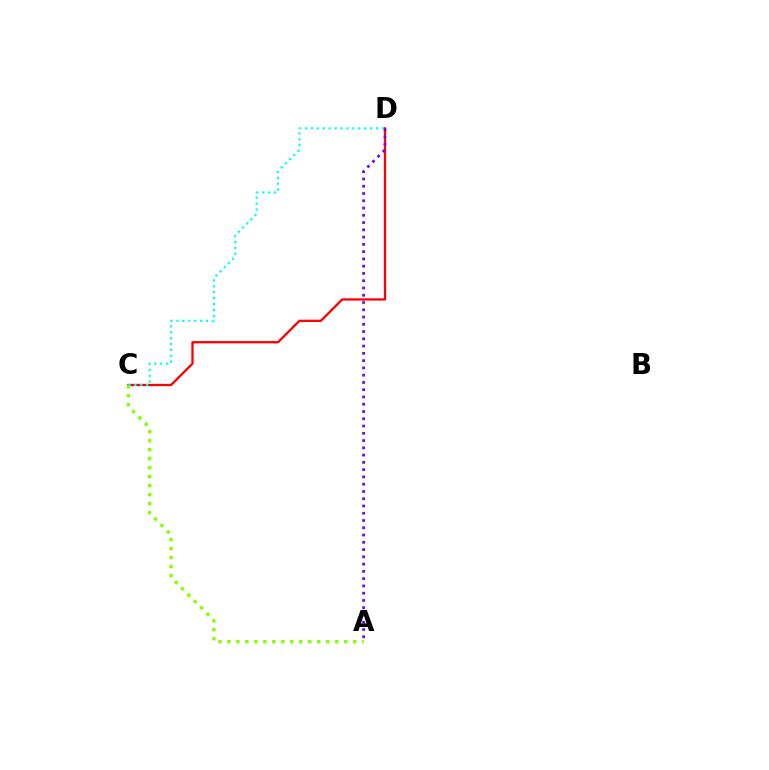{('C', 'D'): [{'color': '#ff0000', 'line_style': 'solid', 'thickness': 1.66}, {'color': '#00fff6', 'line_style': 'dotted', 'thickness': 1.6}], ('A', 'D'): [{'color': '#7200ff', 'line_style': 'dotted', 'thickness': 1.97}], ('A', 'C'): [{'color': '#84ff00', 'line_style': 'dotted', 'thickness': 2.44}]}